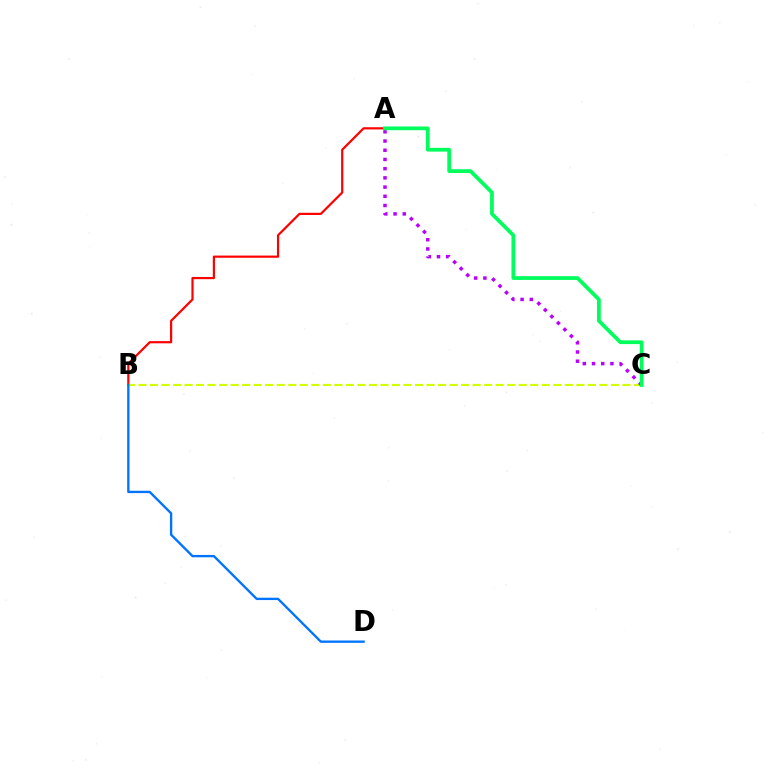{('A', 'B'): [{'color': '#ff0000', 'line_style': 'solid', 'thickness': 1.59}], ('B', 'C'): [{'color': '#d1ff00', 'line_style': 'dashed', 'thickness': 1.57}], ('A', 'C'): [{'color': '#b900ff', 'line_style': 'dotted', 'thickness': 2.5}, {'color': '#00ff5c', 'line_style': 'solid', 'thickness': 2.7}], ('B', 'D'): [{'color': '#0074ff', 'line_style': 'solid', 'thickness': 1.69}]}